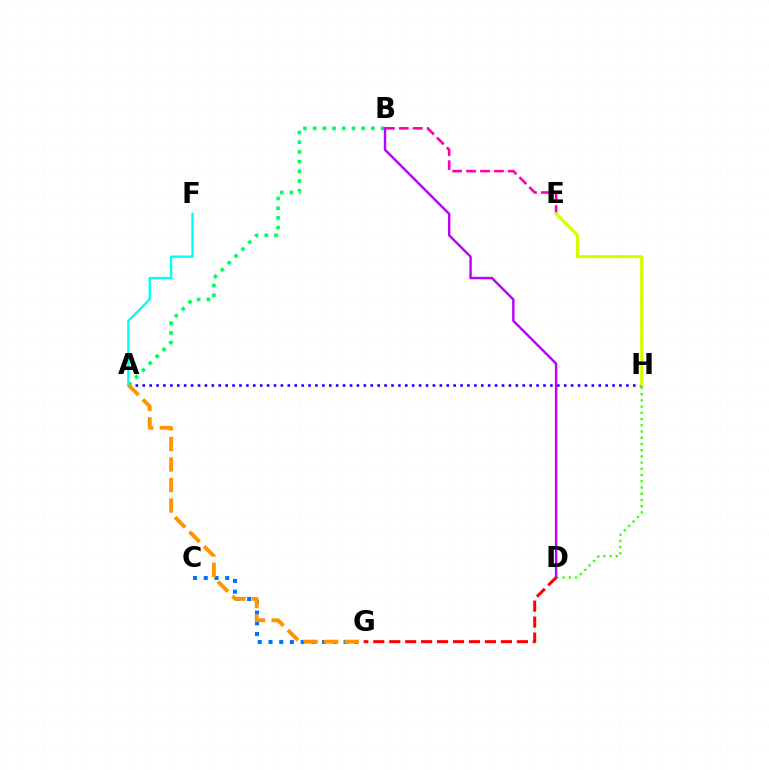{('D', 'H'): [{'color': '#3dff00', 'line_style': 'dotted', 'thickness': 1.69}], ('C', 'G'): [{'color': '#0074ff', 'line_style': 'dotted', 'thickness': 2.91}], ('A', 'H'): [{'color': '#2500ff', 'line_style': 'dotted', 'thickness': 1.88}], ('A', 'B'): [{'color': '#00ff5c', 'line_style': 'dotted', 'thickness': 2.64}], ('A', 'F'): [{'color': '#00fff6', 'line_style': 'solid', 'thickness': 1.71}], ('B', 'E'): [{'color': '#ff00ac', 'line_style': 'dashed', 'thickness': 1.89}], ('A', 'G'): [{'color': '#ff9400', 'line_style': 'dashed', 'thickness': 2.79}], ('B', 'D'): [{'color': '#b900ff', 'line_style': 'solid', 'thickness': 1.74}], ('E', 'H'): [{'color': '#d1ff00', 'line_style': 'solid', 'thickness': 2.21}], ('D', 'G'): [{'color': '#ff0000', 'line_style': 'dashed', 'thickness': 2.17}]}